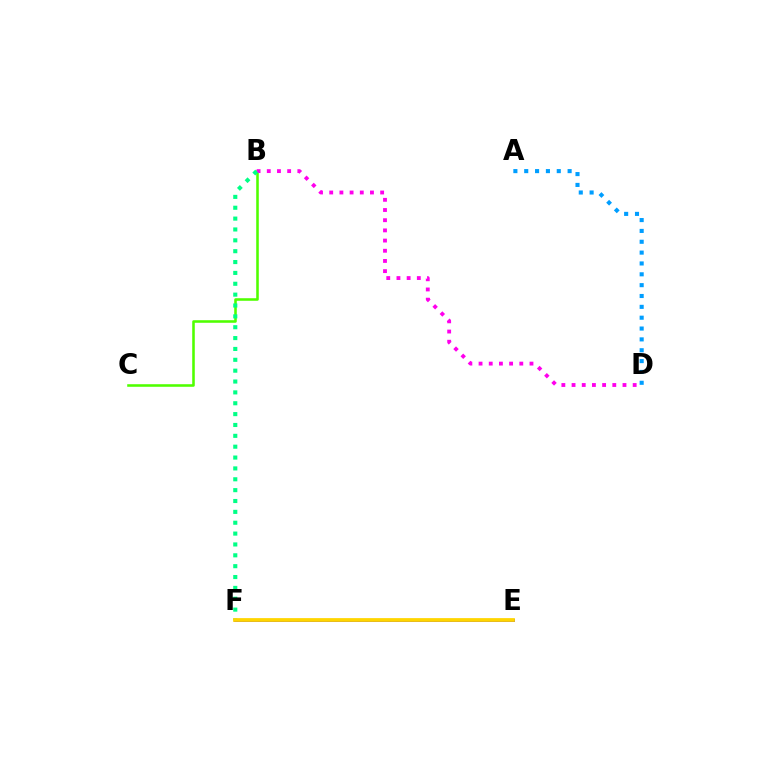{('E', 'F'): [{'color': '#ff0000', 'line_style': 'dotted', 'thickness': 2.08}, {'color': '#3700ff', 'line_style': 'solid', 'thickness': 2.06}, {'color': '#ffd500', 'line_style': 'solid', 'thickness': 2.71}], ('B', 'C'): [{'color': '#4fff00', 'line_style': 'solid', 'thickness': 1.84}], ('B', 'D'): [{'color': '#ff00ed', 'line_style': 'dotted', 'thickness': 2.77}], ('A', 'D'): [{'color': '#009eff', 'line_style': 'dotted', 'thickness': 2.95}], ('B', 'F'): [{'color': '#00ff86', 'line_style': 'dotted', 'thickness': 2.95}]}